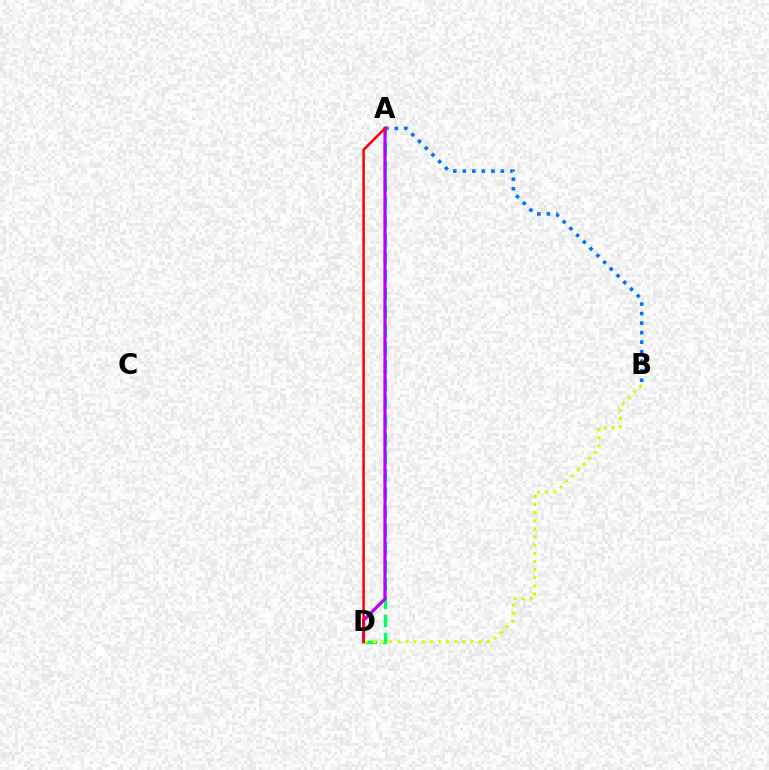{('A', 'D'): [{'color': '#00ff5c', 'line_style': 'dashed', 'thickness': 2.46}, {'color': '#b900ff', 'line_style': 'solid', 'thickness': 2.29}, {'color': '#ff0000', 'line_style': 'solid', 'thickness': 1.81}], ('A', 'B'): [{'color': '#0074ff', 'line_style': 'dotted', 'thickness': 2.59}], ('B', 'D'): [{'color': '#d1ff00', 'line_style': 'dotted', 'thickness': 2.21}]}